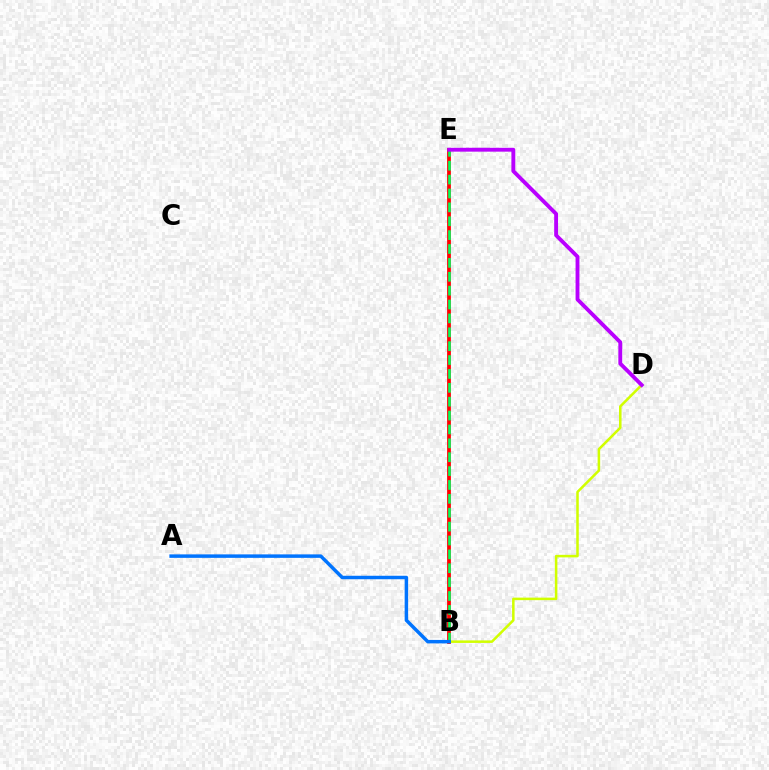{('B', 'D'): [{'color': '#d1ff00', 'line_style': 'solid', 'thickness': 1.82}], ('B', 'E'): [{'color': '#ff0000', 'line_style': 'solid', 'thickness': 2.71}, {'color': '#00ff5c', 'line_style': 'dashed', 'thickness': 1.89}], ('D', 'E'): [{'color': '#b900ff', 'line_style': 'solid', 'thickness': 2.78}], ('A', 'B'): [{'color': '#0074ff', 'line_style': 'solid', 'thickness': 2.5}]}